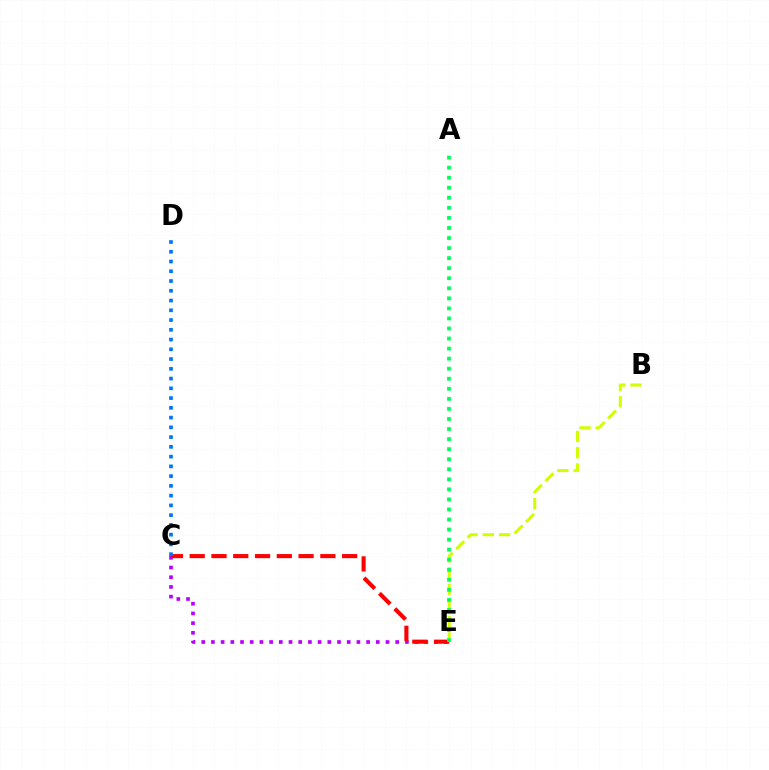{('C', 'E'): [{'color': '#b900ff', 'line_style': 'dotted', 'thickness': 2.64}, {'color': '#ff0000', 'line_style': 'dashed', 'thickness': 2.96}], ('B', 'E'): [{'color': '#d1ff00', 'line_style': 'dashed', 'thickness': 2.21}], ('C', 'D'): [{'color': '#0074ff', 'line_style': 'dotted', 'thickness': 2.65}], ('A', 'E'): [{'color': '#00ff5c', 'line_style': 'dotted', 'thickness': 2.73}]}